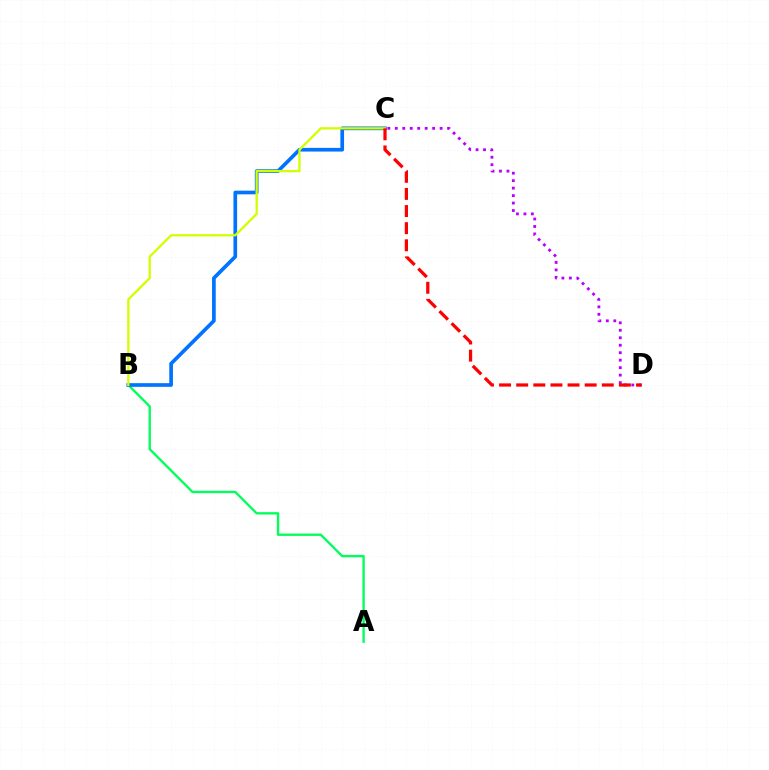{('A', 'B'): [{'color': '#00ff5c', 'line_style': 'solid', 'thickness': 1.69}], ('B', 'C'): [{'color': '#0074ff', 'line_style': 'solid', 'thickness': 2.65}, {'color': '#d1ff00', 'line_style': 'solid', 'thickness': 1.65}], ('C', 'D'): [{'color': '#b900ff', 'line_style': 'dotted', 'thickness': 2.03}, {'color': '#ff0000', 'line_style': 'dashed', 'thickness': 2.33}]}